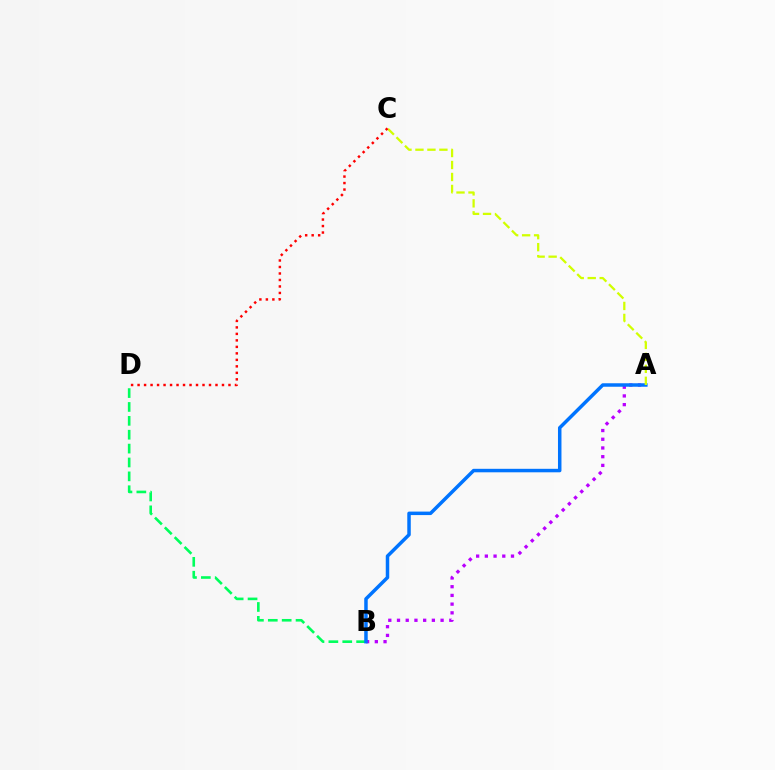{('B', 'D'): [{'color': '#00ff5c', 'line_style': 'dashed', 'thickness': 1.89}], ('A', 'B'): [{'color': '#b900ff', 'line_style': 'dotted', 'thickness': 2.37}, {'color': '#0074ff', 'line_style': 'solid', 'thickness': 2.51}], ('A', 'C'): [{'color': '#d1ff00', 'line_style': 'dashed', 'thickness': 1.63}], ('C', 'D'): [{'color': '#ff0000', 'line_style': 'dotted', 'thickness': 1.76}]}